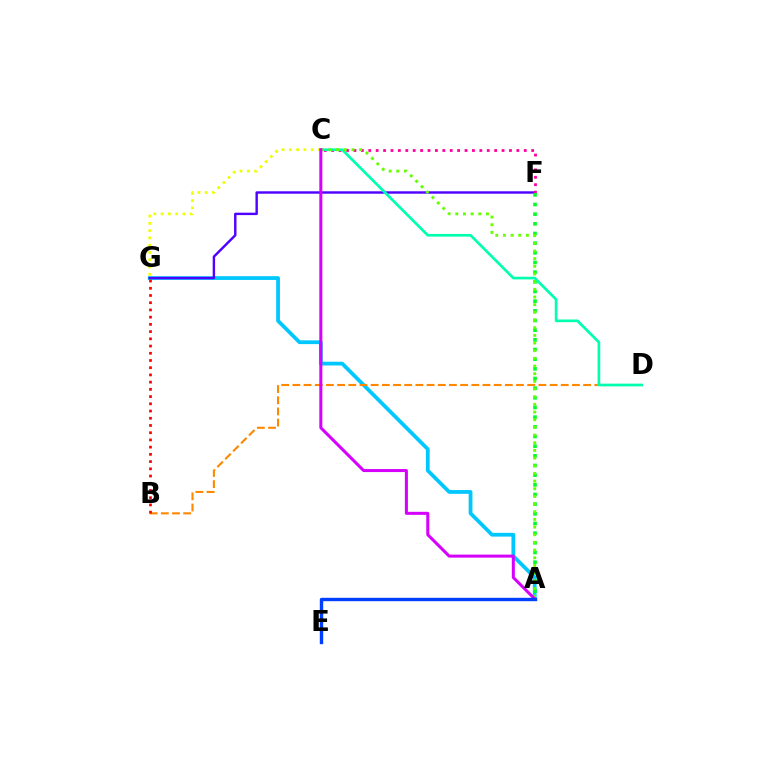{('A', 'G'): [{'color': '#00c7ff', 'line_style': 'solid', 'thickness': 2.71}], ('B', 'D'): [{'color': '#ff8800', 'line_style': 'dashed', 'thickness': 1.52}], ('F', 'G'): [{'color': '#4f00ff', 'line_style': 'solid', 'thickness': 1.74}], ('C', 'F'): [{'color': '#ff00a0', 'line_style': 'dotted', 'thickness': 2.01}], ('B', 'G'): [{'color': '#ff0000', 'line_style': 'dotted', 'thickness': 1.96}], ('A', 'F'): [{'color': '#00ff27', 'line_style': 'dotted', 'thickness': 2.63}], ('C', 'D'): [{'color': '#00ffaf', 'line_style': 'solid', 'thickness': 1.93}], ('A', 'C'): [{'color': '#66ff00', 'line_style': 'dotted', 'thickness': 2.08}, {'color': '#d600ff', 'line_style': 'solid', 'thickness': 2.18}], ('C', 'G'): [{'color': '#eeff00', 'line_style': 'dotted', 'thickness': 1.98}], ('A', 'E'): [{'color': '#003fff', 'line_style': 'solid', 'thickness': 2.44}]}